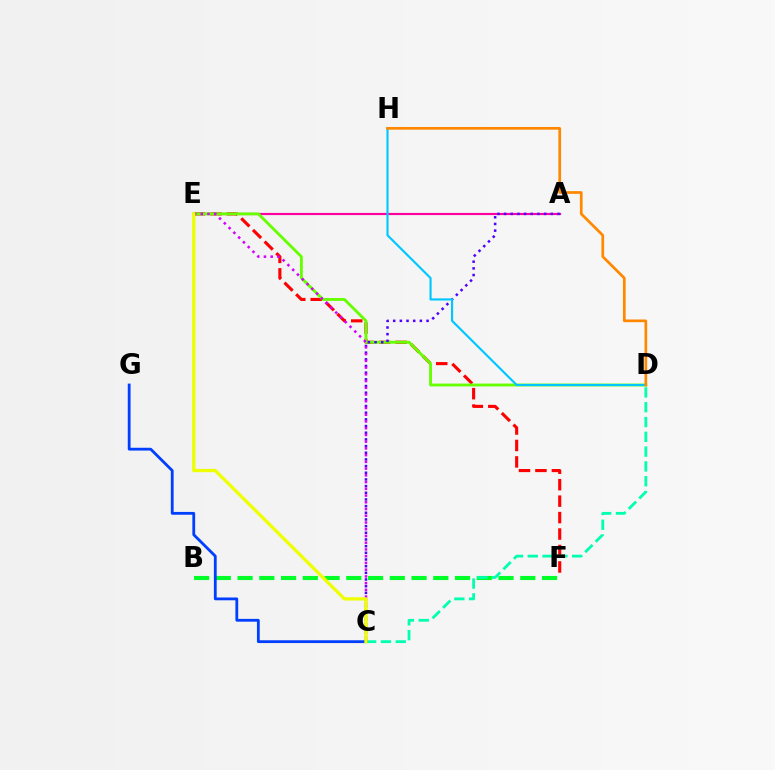{('E', 'F'): [{'color': '#ff0000', 'line_style': 'dashed', 'thickness': 2.24}], ('A', 'E'): [{'color': '#ff00a0', 'line_style': 'solid', 'thickness': 1.56}], ('B', 'F'): [{'color': '#00ff27', 'line_style': 'dashed', 'thickness': 2.95}], ('C', 'D'): [{'color': '#00ffaf', 'line_style': 'dashed', 'thickness': 2.01}], ('D', 'E'): [{'color': '#66ff00', 'line_style': 'solid', 'thickness': 2.06}], ('A', 'C'): [{'color': '#4f00ff', 'line_style': 'dotted', 'thickness': 1.81}], ('D', 'H'): [{'color': '#00c7ff', 'line_style': 'solid', 'thickness': 1.54}, {'color': '#ff8800', 'line_style': 'solid', 'thickness': 1.94}], ('C', 'G'): [{'color': '#003fff', 'line_style': 'solid', 'thickness': 2.02}], ('C', 'E'): [{'color': '#d600ff', 'line_style': 'dotted', 'thickness': 1.83}, {'color': '#eeff00', 'line_style': 'solid', 'thickness': 2.35}]}